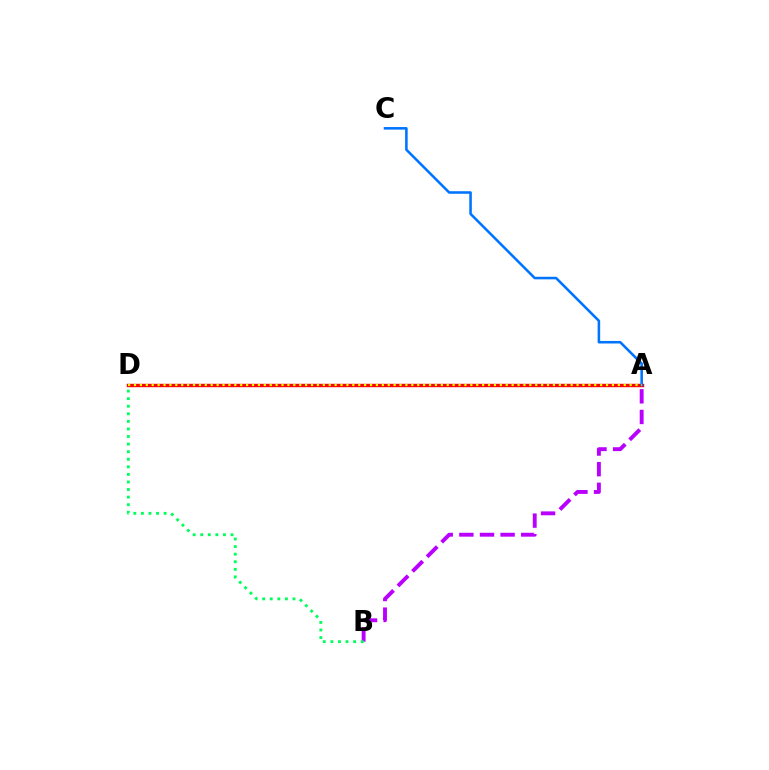{('A', 'D'): [{'color': '#ff0000', 'line_style': 'solid', 'thickness': 2.46}, {'color': '#d1ff00', 'line_style': 'dotted', 'thickness': 1.6}], ('A', 'C'): [{'color': '#0074ff', 'line_style': 'solid', 'thickness': 1.85}], ('A', 'B'): [{'color': '#b900ff', 'line_style': 'dashed', 'thickness': 2.8}], ('B', 'D'): [{'color': '#00ff5c', 'line_style': 'dotted', 'thickness': 2.06}]}